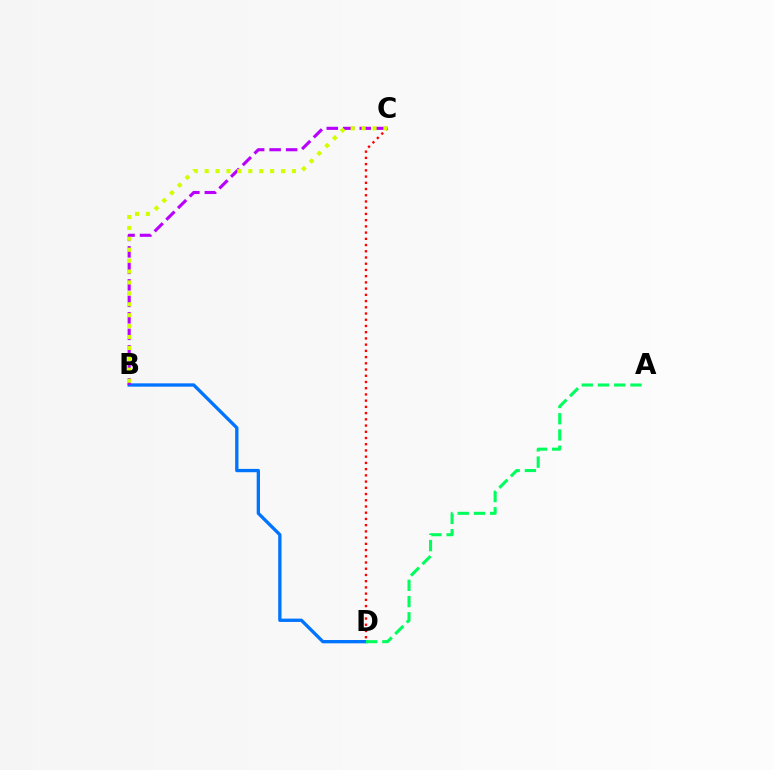{('B', 'D'): [{'color': '#0074ff', 'line_style': 'solid', 'thickness': 2.39}], ('B', 'C'): [{'color': '#b900ff', 'line_style': 'dashed', 'thickness': 2.24}, {'color': '#d1ff00', 'line_style': 'dotted', 'thickness': 2.97}], ('A', 'D'): [{'color': '#00ff5c', 'line_style': 'dashed', 'thickness': 2.2}], ('C', 'D'): [{'color': '#ff0000', 'line_style': 'dotted', 'thickness': 1.69}]}